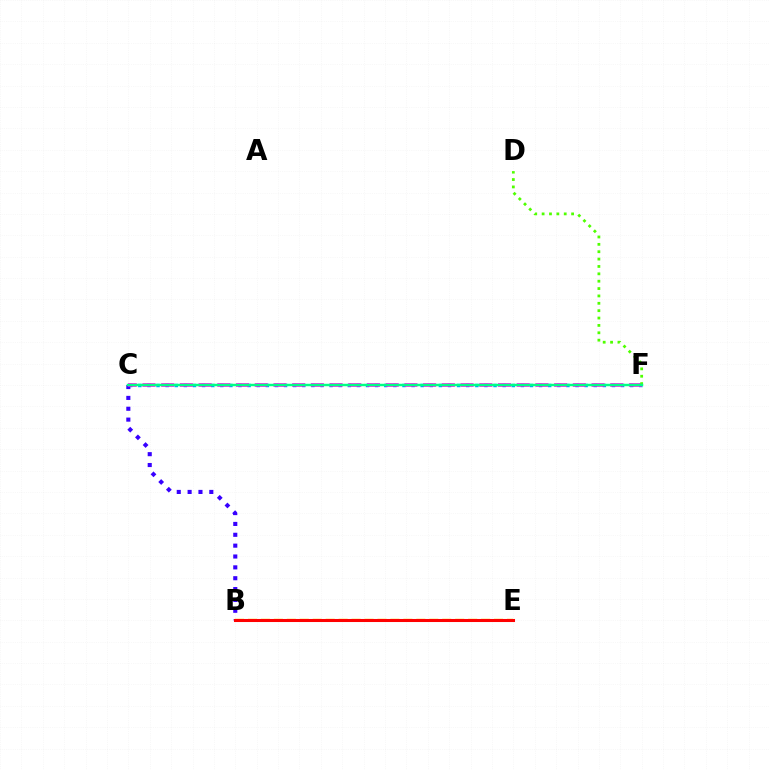{('C', 'F'): [{'color': '#009eff', 'line_style': 'dotted', 'thickness': 2.47}, {'color': '#ff00ed', 'line_style': 'dashed', 'thickness': 2.54}, {'color': '#00ff86', 'line_style': 'solid', 'thickness': 1.76}], ('B', 'E'): [{'color': '#ffd500', 'line_style': 'dashed', 'thickness': 1.76}, {'color': '#ff0000', 'line_style': 'solid', 'thickness': 2.2}], ('B', 'C'): [{'color': '#3700ff', 'line_style': 'dotted', 'thickness': 2.95}], ('D', 'F'): [{'color': '#4fff00', 'line_style': 'dotted', 'thickness': 2.0}]}